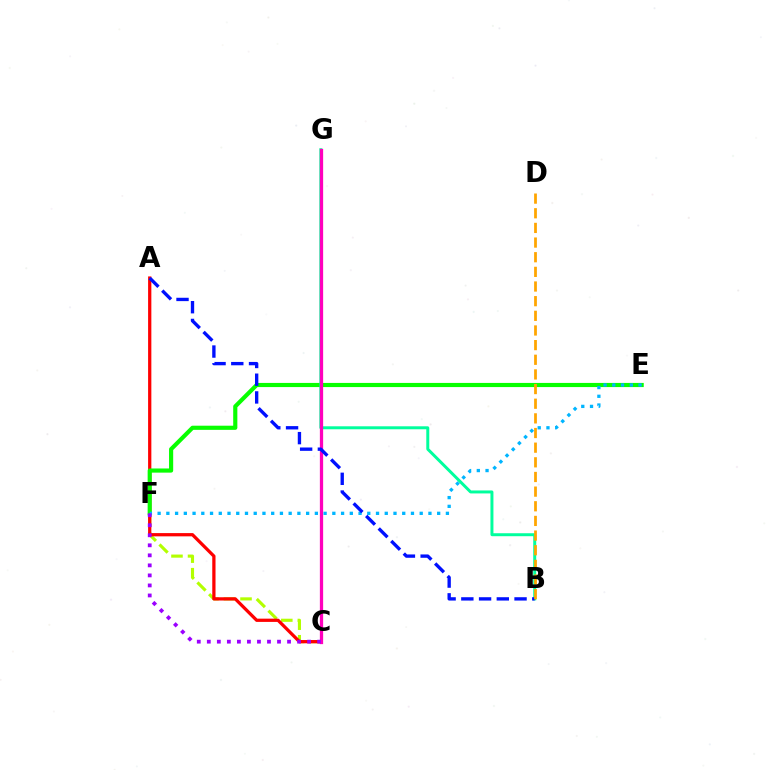{('C', 'F'): [{'color': '#b3ff00', 'line_style': 'dashed', 'thickness': 2.25}, {'color': '#9b00ff', 'line_style': 'dotted', 'thickness': 2.72}], ('A', 'C'): [{'color': '#ff0000', 'line_style': 'solid', 'thickness': 2.34}], ('E', 'F'): [{'color': '#08ff00', 'line_style': 'solid', 'thickness': 2.99}, {'color': '#00b5ff', 'line_style': 'dotted', 'thickness': 2.37}], ('B', 'G'): [{'color': '#00ff9d', 'line_style': 'solid', 'thickness': 2.14}], ('C', 'G'): [{'color': '#ff00bd', 'line_style': 'solid', 'thickness': 2.35}], ('A', 'B'): [{'color': '#0010ff', 'line_style': 'dashed', 'thickness': 2.41}], ('B', 'D'): [{'color': '#ffa500', 'line_style': 'dashed', 'thickness': 1.99}]}